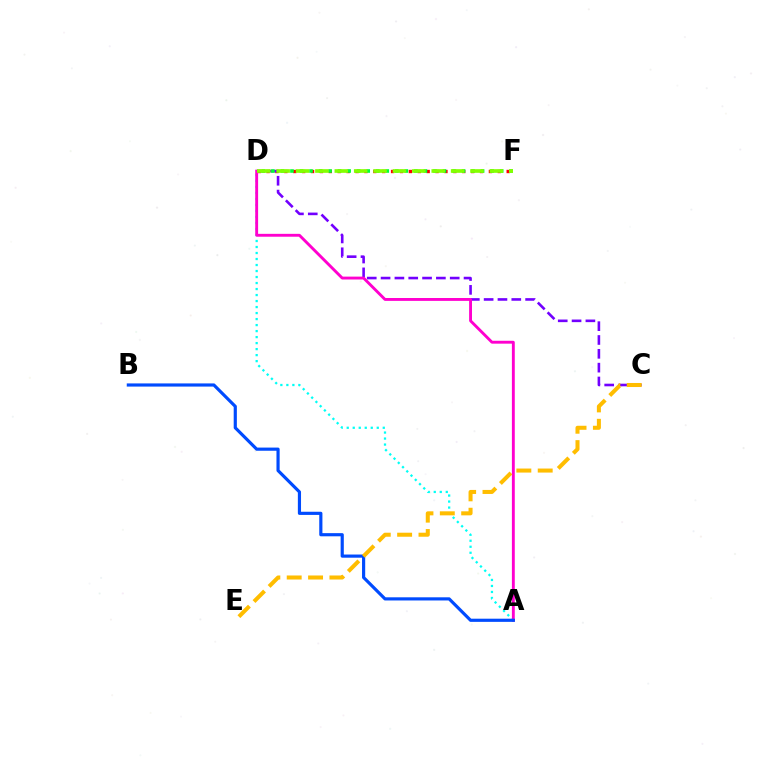{('A', 'D'): [{'color': '#00fff6', 'line_style': 'dotted', 'thickness': 1.63}, {'color': '#ff00cf', 'line_style': 'solid', 'thickness': 2.07}], ('D', 'F'): [{'color': '#ff0000', 'line_style': 'dotted', 'thickness': 2.42}, {'color': '#00ff39', 'line_style': 'dotted', 'thickness': 2.59}, {'color': '#84ff00', 'line_style': 'dashed', 'thickness': 2.63}], ('C', 'D'): [{'color': '#7200ff', 'line_style': 'dashed', 'thickness': 1.88}], ('A', 'B'): [{'color': '#004bff', 'line_style': 'solid', 'thickness': 2.28}], ('C', 'E'): [{'color': '#ffbd00', 'line_style': 'dashed', 'thickness': 2.9}]}